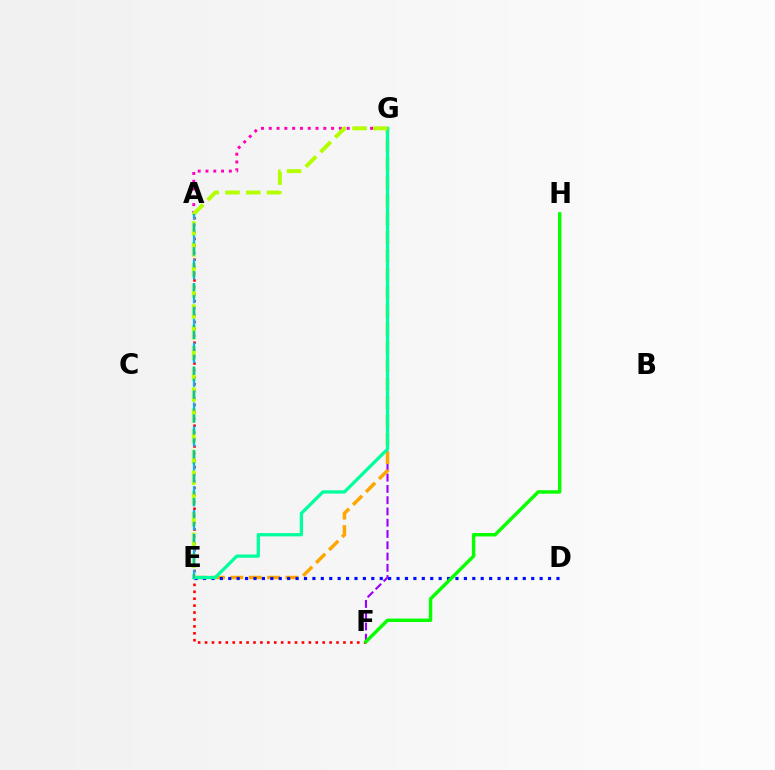{('F', 'G'): [{'color': '#9b00ff', 'line_style': 'dashed', 'thickness': 1.53}], ('A', 'G'): [{'color': '#ff00bd', 'line_style': 'dotted', 'thickness': 2.12}], ('A', 'F'): [{'color': '#ff0000', 'line_style': 'dotted', 'thickness': 1.88}], ('E', 'G'): [{'color': '#ffa500', 'line_style': 'dashed', 'thickness': 2.49}, {'color': '#00ff9d', 'line_style': 'solid', 'thickness': 2.36}, {'color': '#b3ff00', 'line_style': 'dashed', 'thickness': 2.82}], ('D', 'E'): [{'color': '#0010ff', 'line_style': 'dotted', 'thickness': 2.29}], ('F', 'H'): [{'color': '#08ff00', 'line_style': 'solid', 'thickness': 2.47}], ('A', 'E'): [{'color': '#00b5ff', 'line_style': 'dashed', 'thickness': 1.62}]}